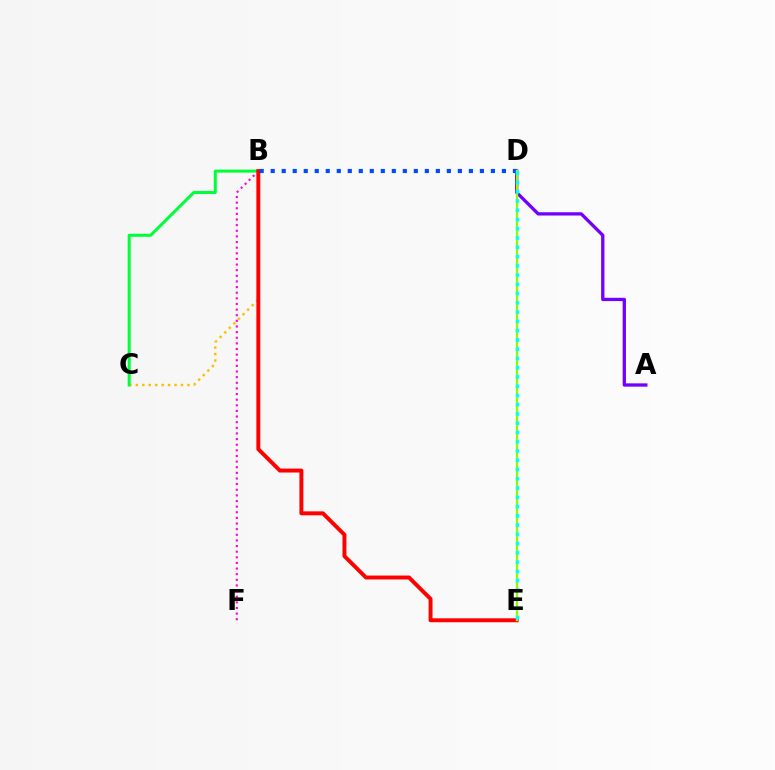{('A', 'D'): [{'color': '#7200ff', 'line_style': 'solid', 'thickness': 2.37}], ('B', 'C'): [{'color': '#ffbd00', 'line_style': 'dotted', 'thickness': 1.75}, {'color': '#00ff39', 'line_style': 'solid', 'thickness': 2.18}], ('B', 'F'): [{'color': '#ff00cf', 'line_style': 'dotted', 'thickness': 1.53}], ('B', 'E'): [{'color': '#ff0000', 'line_style': 'solid', 'thickness': 2.83}], ('B', 'D'): [{'color': '#004bff', 'line_style': 'dotted', 'thickness': 2.99}], ('D', 'E'): [{'color': '#84ff00', 'line_style': 'solid', 'thickness': 1.63}, {'color': '#00fff6', 'line_style': 'dotted', 'thickness': 2.52}]}